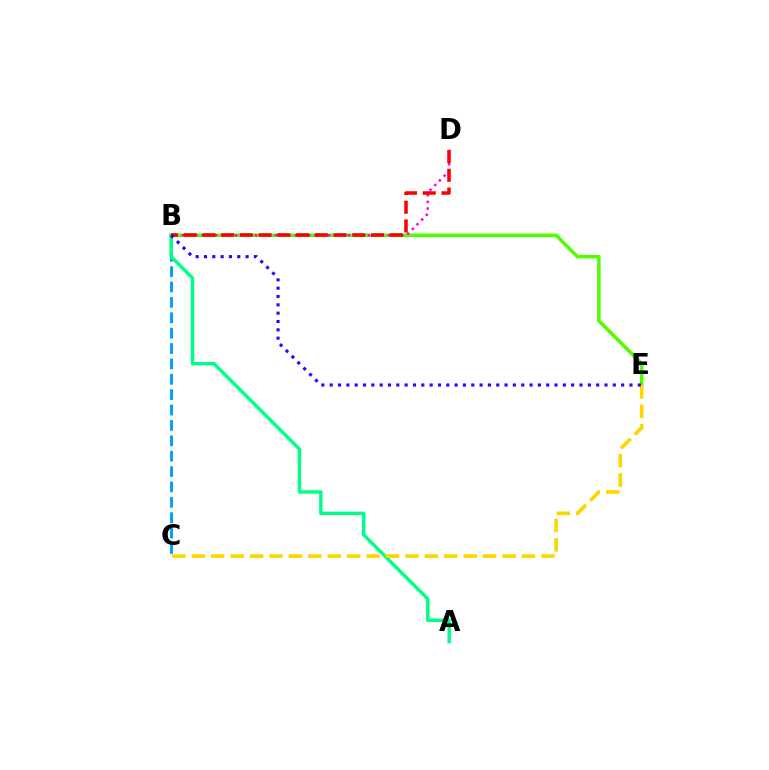{('B', 'E'): [{'color': '#4fff00', 'line_style': 'solid', 'thickness': 2.54}, {'color': '#3700ff', 'line_style': 'dotted', 'thickness': 2.26}], ('B', 'D'): [{'color': '#ff00ed', 'line_style': 'dotted', 'thickness': 1.81}, {'color': '#ff0000', 'line_style': 'dashed', 'thickness': 2.55}], ('B', 'C'): [{'color': '#009eff', 'line_style': 'dashed', 'thickness': 2.09}], ('A', 'B'): [{'color': '#00ff86', 'line_style': 'solid', 'thickness': 2.48}], ('C', 'E'): [{'color': '#ffd500', 'line_style': 'dashed', 'thickness': 2.64}]}